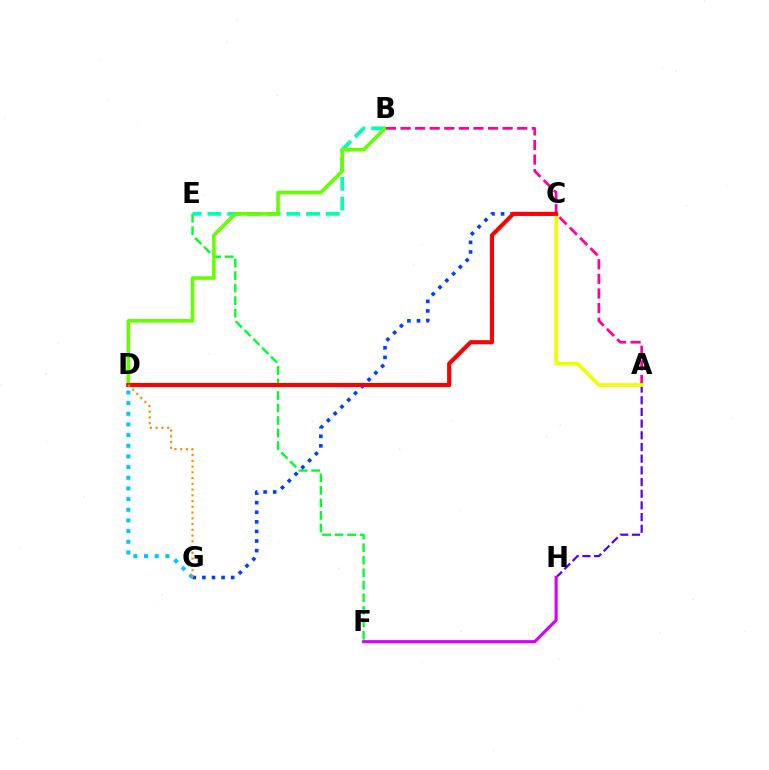{('E', 'F'): [{'color': '#00ff27', 'line_style': 'dashed', 'thickness': 1.7}], ('C', 'G'): [{'color': '#003fff', 'line_style': 'dotted', 'thickness': 2.61}], ('A', 'H'): [{'color': '#4f00ff', 'line_style': 'dashed', 'thickness': 1.59}], ('B', 'E'): [{'color': '#00ffaf', 'line_style': 'dashed', 'thickness': 2.68}], ('B', 'D'): [{'color': '#66ff00', 'line_style': 'solid', 'thickness': 2.59}], ('D', 'G'): [{'color': '#00c7ff', 'line_style': 'dotted', 'thickness': 2.9}, {'color': '#ff8800', 'line_style': 'dotted', 'thickness': 1.56}], ('A', 'B'): [{'color': '#ff00a0', 'line_style': 'dashed', 'thickness': 1.98}], ('A', 'C'): [{'color': '#eeff00', 'line_style': 'solid', 'thickness': 2.65}], ('C', 'D'): [{'color': '#ff0000', 'line_style': 'solid', 'thickness': 2.97}], ('F', 'H'): [{'color': '#d600ff', 'line_style': 'solid', 'thickness': 2.23}]}